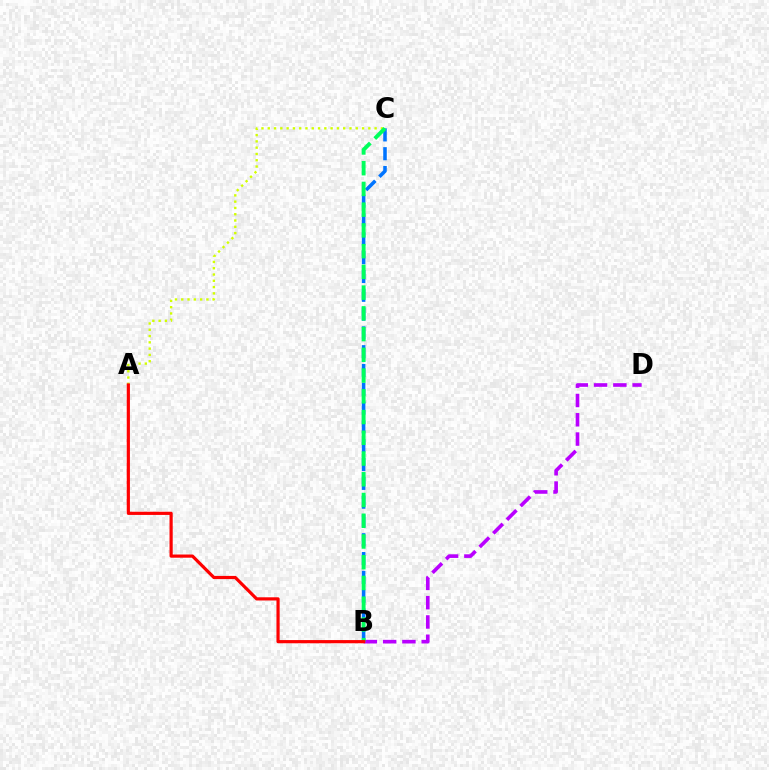{('A', 'C'): [{'color': '#d1ff00', 'line_style': 'dotted', 'thickness': 1.71}], ('B', 'C'): [{'color': '#0074ff', 'line_style': 'dashed', 'thickness': 2.55}, {'color': '#00ff5c', 'line_style': 'dashed', 'thickness': 2.82}], ('B', 'D'): [{'color': '#b900ff', 'line_style': 'dashed', 'thickness': 2.62}], ('A', 'B'): [{'color': '#ff0000', 'line_style': 'solid', 'thickness': 2.3}]}